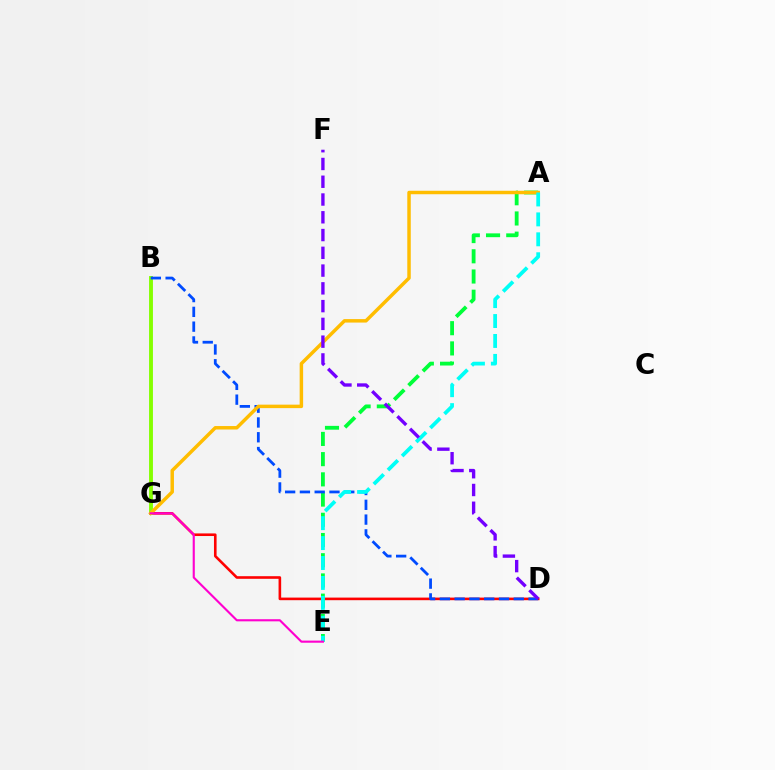{('D', 'G'): [{'color': '#ff0000', 'line_style': 'solid', 'thickness': 1.88}], ('B', 'G'): [{'color': '#84ff00', 'line_style': 'solid', 'thickness': 2.79}], ('A', 'E'): [{'color': '#00ff39', 'line_style': 'dashed', 'thickness': 2.75}, {'color': '#00fff6', 'line_style': 'dashed', 'thickness': 2.71}], ('B', 'D'): [{'color': '#004bff', 'line_style': 'dashed', 'thickness': 2.01}], ('A', 'G'): [{'color': '#ffbd00', 'line_style': 'solid', 'thickness': 2.5}], ('D', 'F'): [{'color': '#7200ff', 'line_style': 'dashed', 'thickness': 2.41}], ('E', 'G'): [{'color': '#ff00cf', 'line_style': 'solid', 'thickness': 1.53}]}